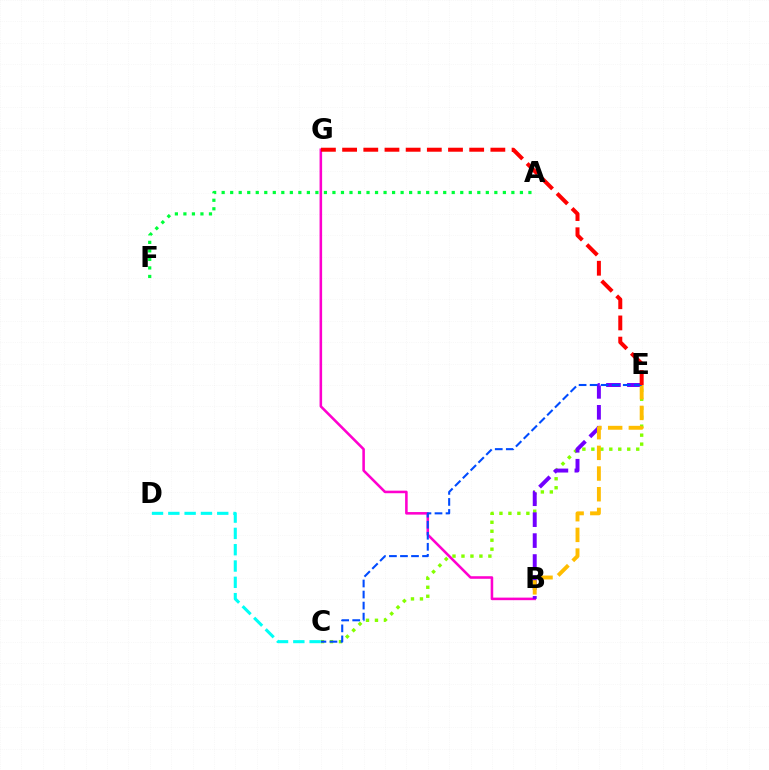{('B', 'G'): [{'color': '#ff00cf', 'line_style': 'solid', 'thickness': 1.85}], ('C', 'E'): [{'color': '#84ff00', 'line_style': 'dotted', 'thickness': 2.44}, {'color': '#004bff', 'line_style': 'dashed', 'thickness': 1.5}], ('B', 'E'): [{'color': '#7200ff', 'line_style': 'dashed', 'thickness': 2.84}, {'color': '#ffbd00', 'line_style': 'dashed', 'thickness': 2.81}], ('A', 'F'): [{'color': '#00ff39', 'line_style': 'dotted', 'thickness': 2.32}], ('E', 'G'): [{'color': '#ff0000', 'line_style': 'dashed', 'thickness': 2.88}], ('C', 'D'): [{'color': '#00fff6', 'line_style': 'dashed', 'thickness': 2.22}]}